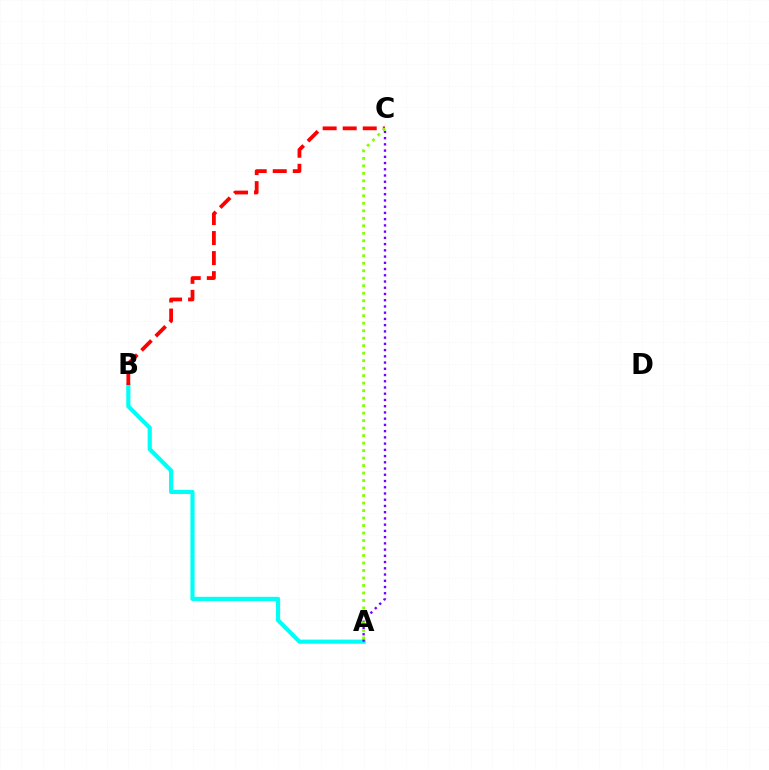{('A', 'B'): [{'color': '#00fff6', 'line_style': 'solid', 'thickness': 3.0}], ('A', 'C'): [{'color': '#7200ff', 'line_style': 'dotted', 'thickness': 1.69}, {'color': '#84ff00', 'line_style': 'dotted', 'thickness': 2.04}], ('B', 'C'): [{'color': '#ff0000', 'line_style': 'dashed', 'thickness': 2.72}]}